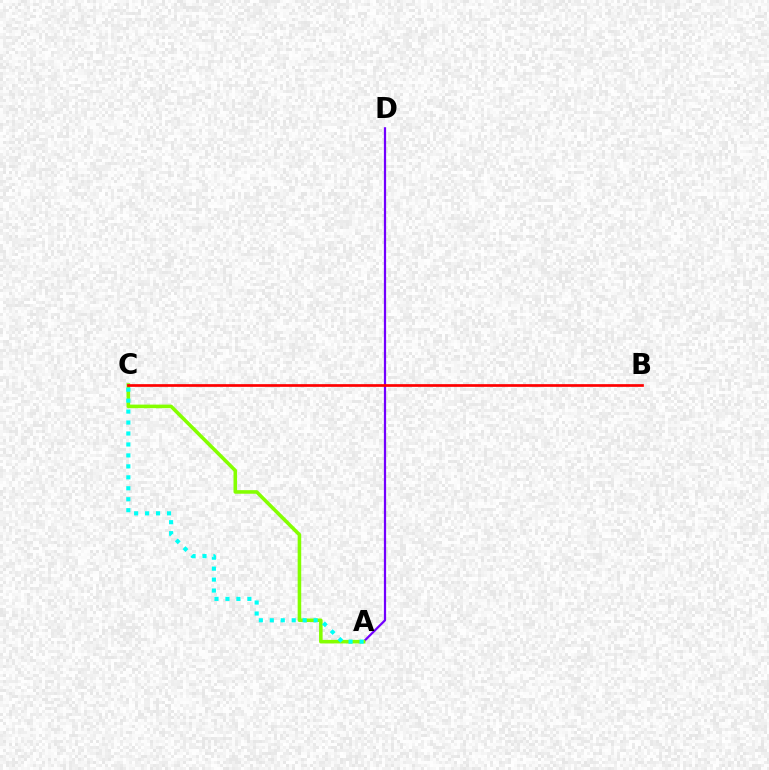{('A', 'D'): [{'color': '#7200ff', 'line_style': 'solid', 'thickness': 1.6}], ('A', 'C'): [{'color': '#84ff00', 'line_style': 'solid', 'thickness': 2.56}, {'color': '#00fff6', 'line_style': 'dotted', 'thickness': 2.98}], ('B', 'C'): [{'color': '#ff0000', 'line_style': 'solid', 'thickness': 1.95}]}